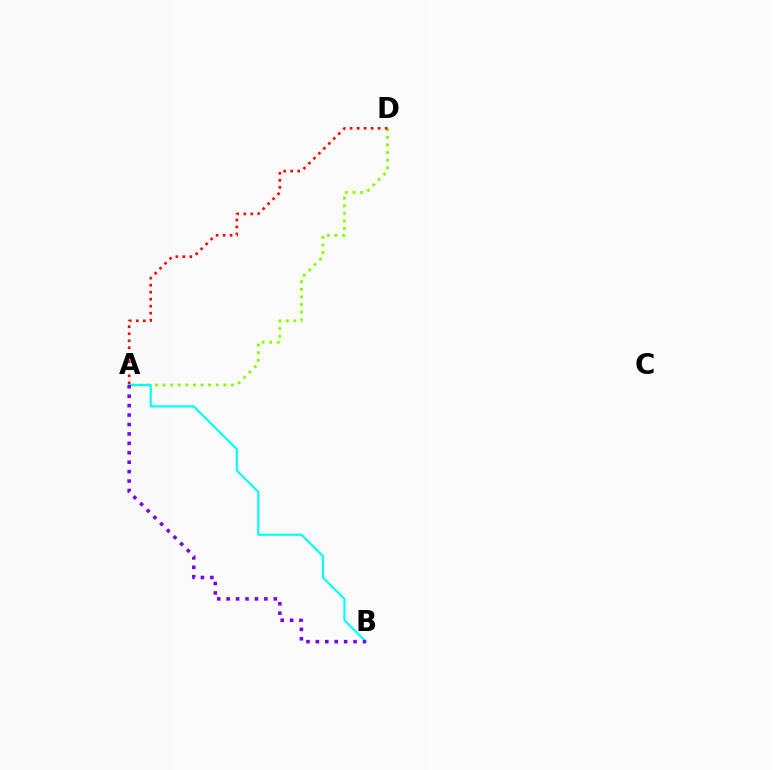{('A', 'D'): [{'color': '#84ff00', 'line_style': 'dotted', 'thickness': 2.07}, {'color': '#ff0000', 'line_style': 'dotted', 'thickness': 1.9}], ('A', 'B'): [{'color': '#00fff6', 'line_style': 'solid', 'thickness': 1.54}, {'color': '#7200ff', 'line_style': 'dotted', 'thickness': 2.56}]}